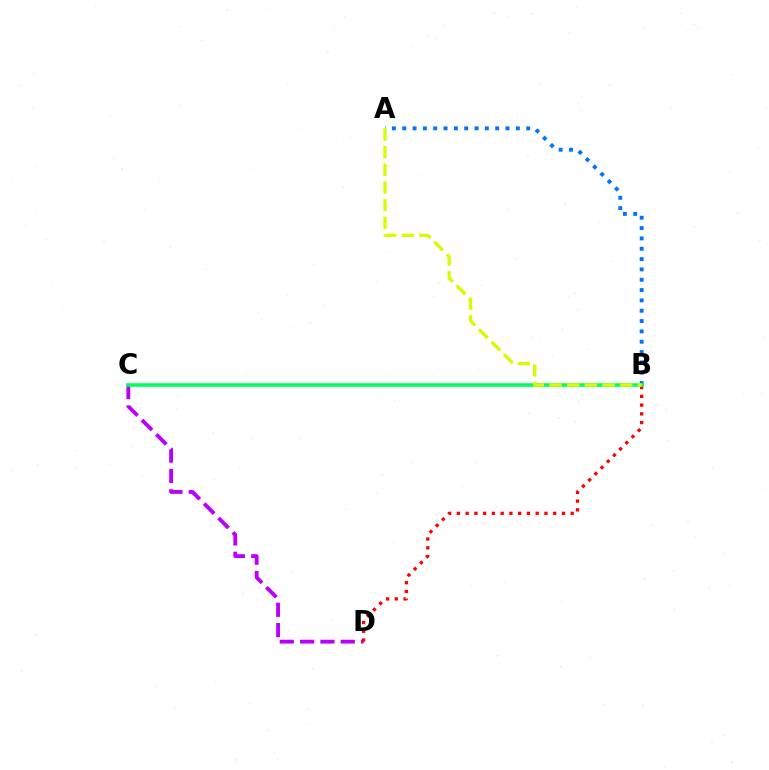{('C', 'D'): [{'color': '#b900ff', 'line_style': 'dashed', 'thickness': 2.76}], ('B', 'D'): [{'color': '#ff0000', 'line_style': 'dotted', 'thickness': 2.38}], ('A', 'B'): [{'color': '#0074ff', 'line_style': 'dotted', 'thickness': 2.81}, {'color': '#d1ff00', 'line_style': 'dashed', 'thickness': 2.4}], ('B', 'C'): [{'color': '#00ff5c', 'line_style': 'solid', 'thickness': 2.59}]}